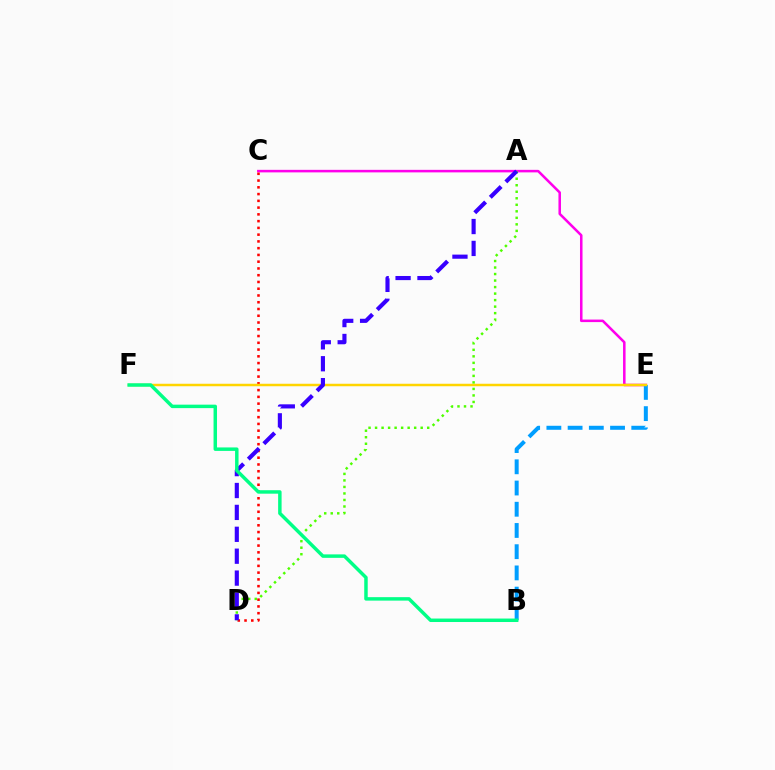{('C', 'E'): [{'color': '#ff00ed', 'line_style': 'solid', 'thickness': 1.82}], ('B', 'E'): [{'color': '#009eff', 'line_style': 'dashed', 'thickness': 2.88}], ('C', 'D'): [{'color': '#ff0000', 'line_style': 'dotted', 'thickness': 1.84}], ('E', 'F'): [{'color': '#ffd500', 'line_style': 'solid', 'thickness': 1.79}], ('A', 'D'): [{'color': '#4fff00', 'line_style': 'dotted', 'thickness': 1.77}, {'color': '#3700ff', 'line_style': 'dashed', 'thickness': 2.97}], ('B', 'F'): [{'color': '#00ff86', 'line_style': 'solid', 'thickness': 2.5}]}